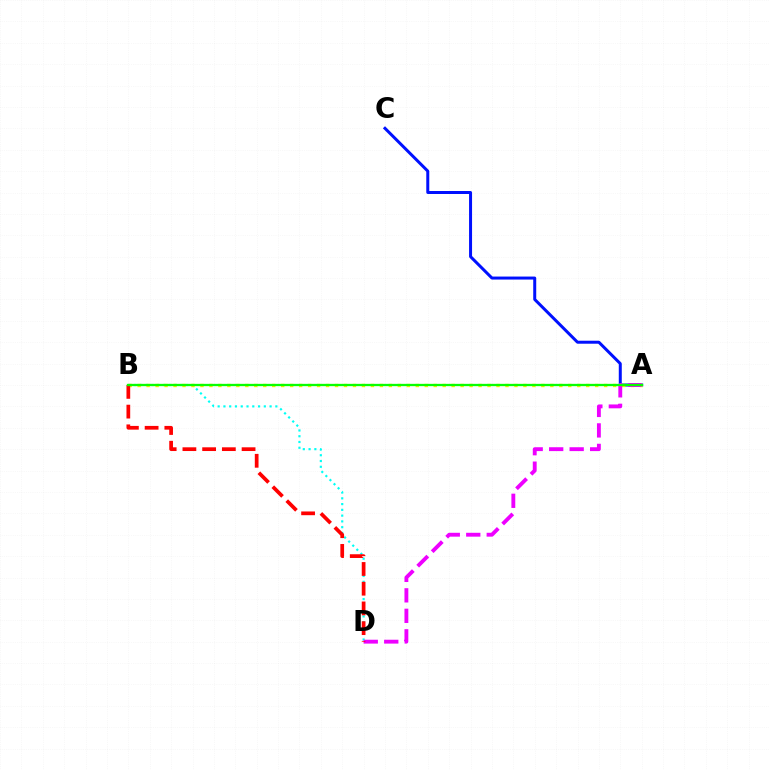{('A', 'C'): [{'color': '#0010ff', 'line_style': 'solid', 'thickness': 2.16}], ('B', 'D'): [{'color': '#00fff6', 'line_style': 'dotted', 'thickness': 1.57}, {'color': '#ff0000', 'line_style': 'dashed', 'thickness': 2.68}], ('A', 'B'): [{'color': '#fcf500', 'line_style': 'dotted', 'thickness': 2.44}, {'color': '#08ff00', 'line_style': 'solid', 'thickness': 1.66}], ('A', 'D'): [{'color': '#ee00ff', 'line_style': 'dashed', 'thickness': 2.78}]}